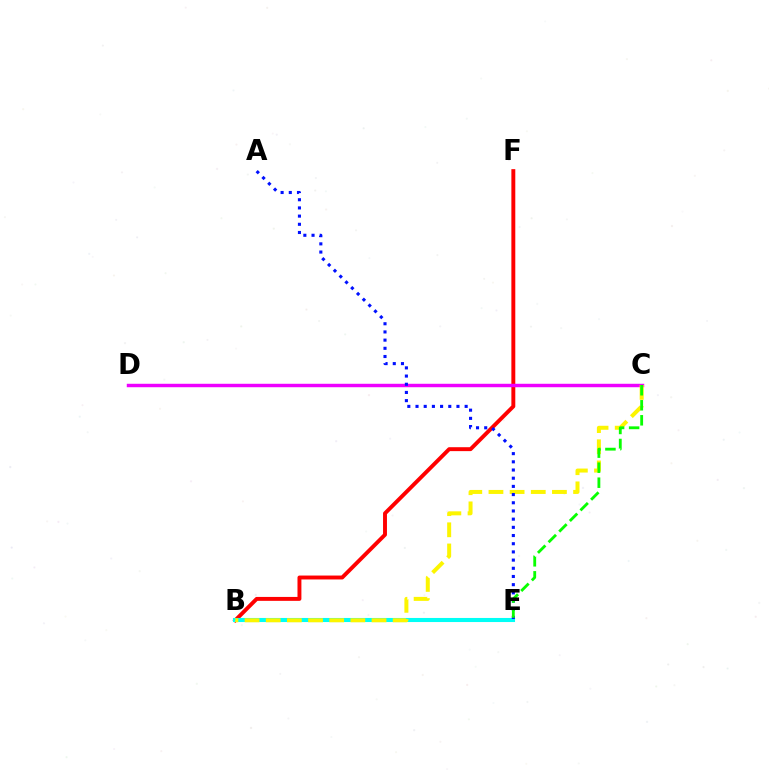{('B', 'F'): [{'color': '#ff0000', 'line_style': 'solid', 'thickness': 2.82}], ('C', 'D'): [{'color': '#ee00ff', 'line_style': 'solid', 'thickness': 2.48}], ('B', 'E'): [{'color': '#00fff6', 'line_style': 'solid', 'thickness': 2.94}], ('B', 'C'): [{'color': '#fcf500', 'line_style': 'dashed', 'thickness': 2.87}], ('A', 'E'): [{'color': '#0010ff', 'line_style': 'dotted', 'thickness': 2.23}], ('C', 'E'): [{'color': '#08ff00', 'line_style': 'dashed', 'thickness': 2.04}]}